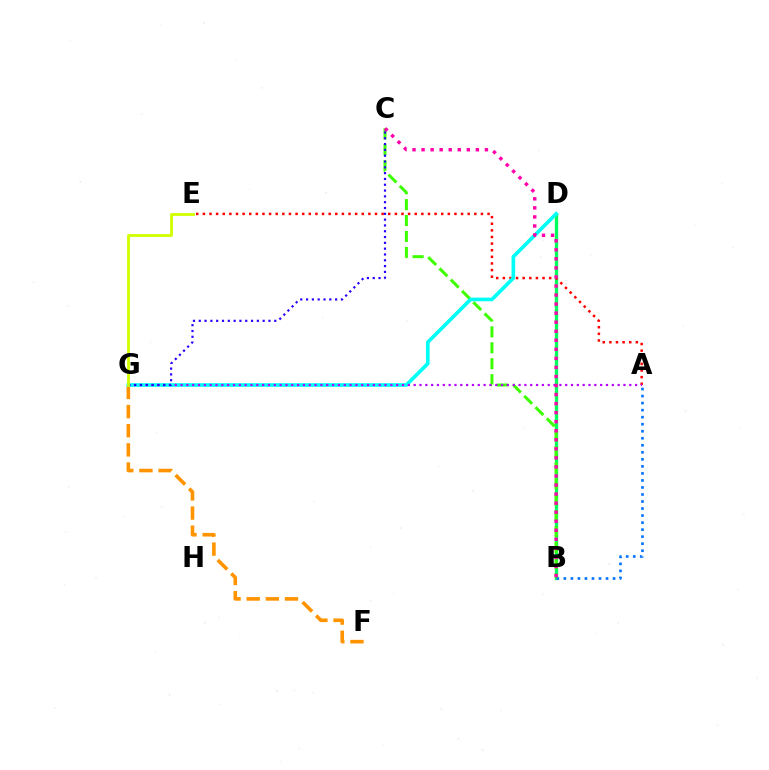{('B', 'D'): [{'color': '#00ff5c', 'line_style': 'solid', 'thickness': 2.39}], ('A', 'B'): [{'color': '#0074ff', 'line_style': 'dotted', 'thickness': 1.91}], ('F', 'G'): [{'color': '#ff9400', 'line_style': 'dashed', 'thickness': 2.6}], ('A', 'E'): [{'color': '#ff0000', 'line_style': 'dotted', 'thickness': 1.8}], ('B', 'C'): [{'color': '#3dff00', 'line_style': 'dashed', 'thickness': 2.16}, {'color': '#ff00ac', 'line_style': 'dotted', 'thickness': 2.46}], ('D', 'G'): [{'color': '#00fff6', 'line_style': 'solid', 'thickness': 2.62}], ('A', 'G'): [{'color': '#b900ff', 'line_style': 'dotted', 'thickness': 1.58}], ('C', 'G'): [{'color': '#2500ff', 'line_style': 'dotted', 'thickness': 1.58}], ('E', 'G'): [{'color': '#d1ff00', 'line_style': 'solid', 'thickness': 2.02}]}